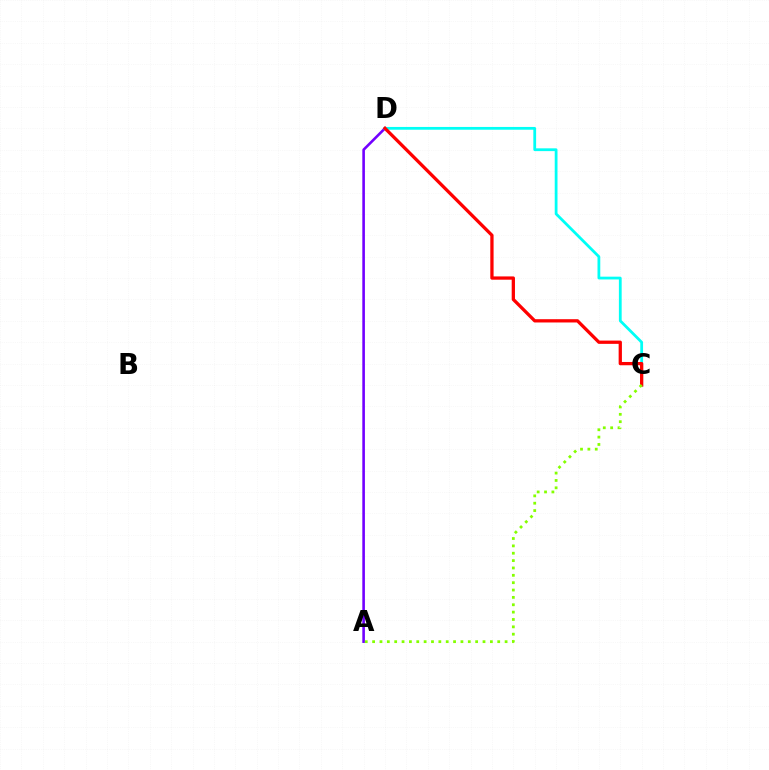{('A', 'D'): [{'color': '#7200ff', 'line_style': 'solid', 'thickness': 1.88}], ('C', 'D'): [{'color': '#00fff6', 'line_style': 'solid', 'thickness': 2.0}, {'color': '#ff0000', 'line_style': 'solid', 'thickness': 2.36}], ('A', 'C'): [{'color': '#84ff00', 'line_style': 'dotted', 'thickness': 2.0}]}